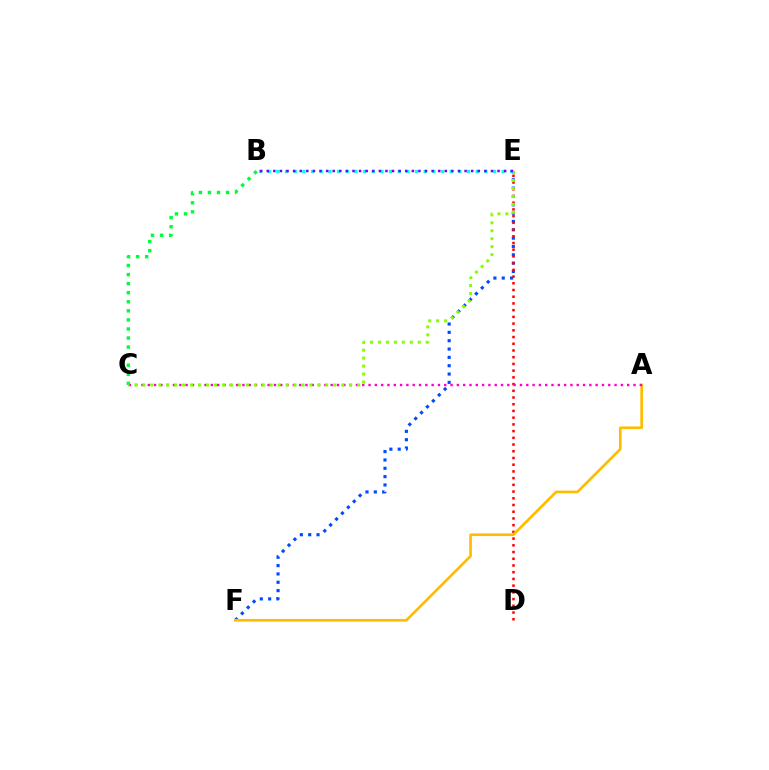{('E', 'F'): [{'color': '#004bff', 'line_style': 'dotted', 'thickness': 2.26}], ('D', 'E'): [{'color': '#ff0000', 'line_style': 'dotted', 'thickness': 1.83}], ('A', 'F'): [{'color': '#ffbd00', 'line_style': 'solid', 'thickness': 1.92}], ('B', 'C'): [{'color': '#00ff39', 'line_style': 'dotted', 'thickness': 2.46}], ('A', 'C'): [{'color': '#ff00cf', 'line_style': 'dotted', 'thickness': 1.71}], ('C', 'E'): [{'color': '#84ff00', 'line_style': 'dotted', 'thickness': 2.16}], ('B', 'E'): [{'color': '#00fff6', 'line_style': 'dotted', 'thickness': 2.35}, {'color': '#7200ff', 'line_style': 'dotted', 'thickness': 1.79}]}